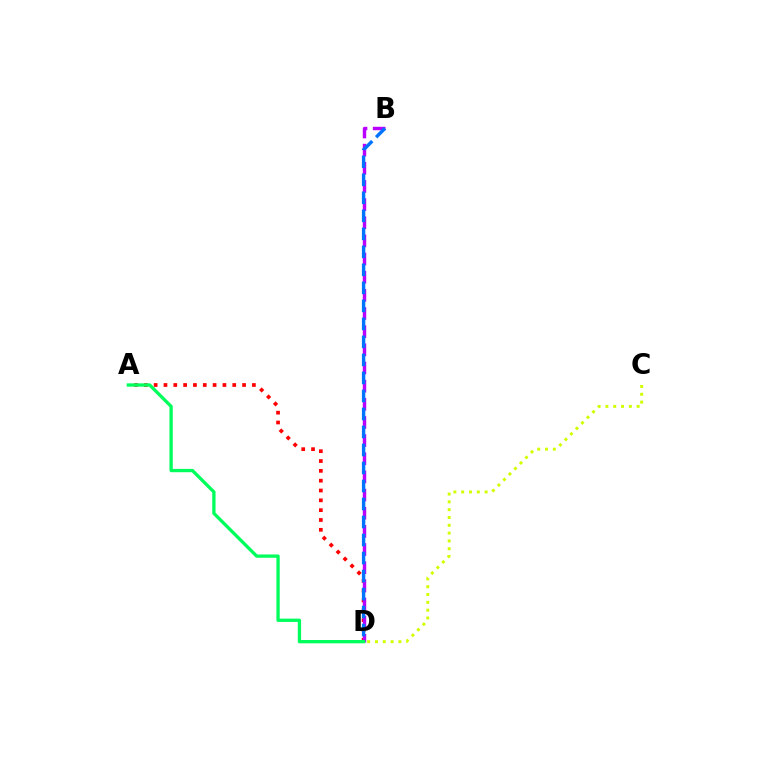{('A', 'D'): [{'color': '#ff0000', 'line_style': 'dotted', 'thickness': 2.67}, {'color': '#00ff5c', 'line_style': 'solid', 'thickness': 2.38}], ('B', 'D'): [{'color': '#b900ff', 'line_style': 'dashed', 'thickness': 2.47}, {'color': '#0074ff', 'line_style': 'dashed', 'thickness': 2.45}], ('C', 'D'): [{'color': '#d1ff00', 'line_style': 'dotted', 'thickness': 2.12}]}